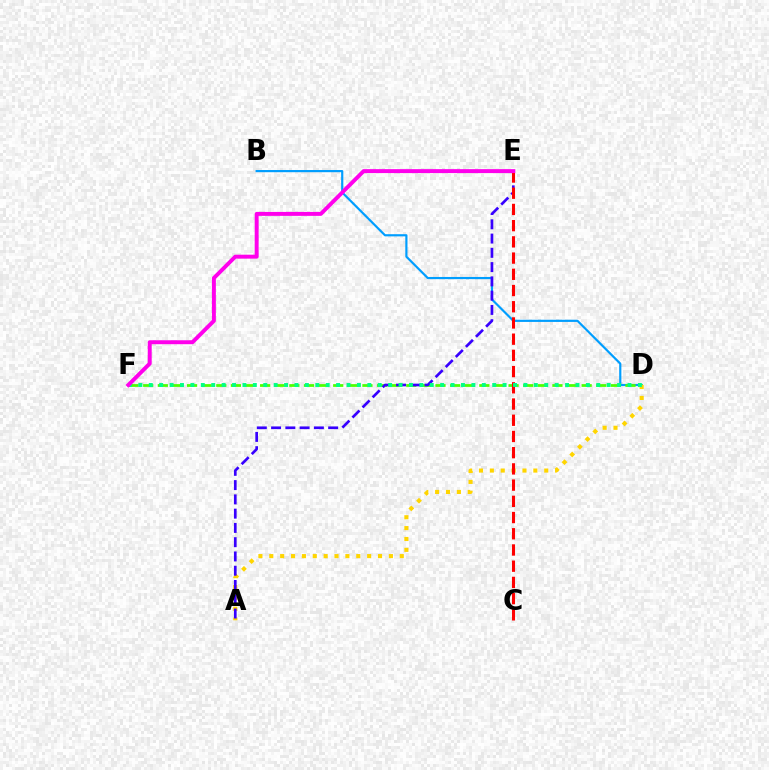{('B', 'D'): [{'color': '#009eff', 'line_style': 'solid', 'thickness': 1.57}], ('D', 'F'): [{'color': '#4fff00', 'line_style': 'dashed', 'thickness': 1.99}, {'color': '#00ff86', 'line_style': 'dotted', 'thickness': 2.83}], ('A', 'D'): [{'color': '#ffd500', 'line_style': 'dotted', 'thickness': 2.95}], ('A', 'E'): [{'color': '#3700ff', 'line_style': 'dashed', 'thickness': 1.94}], ('C', 'E'): [{'color': '#ff0000', 'line_style': 'dashed', 'thickness': 2.2}], ('E', 'F'): [{'color': '#ff00ed', 'line_style': 'solid', 'thickness': 2.84}]}